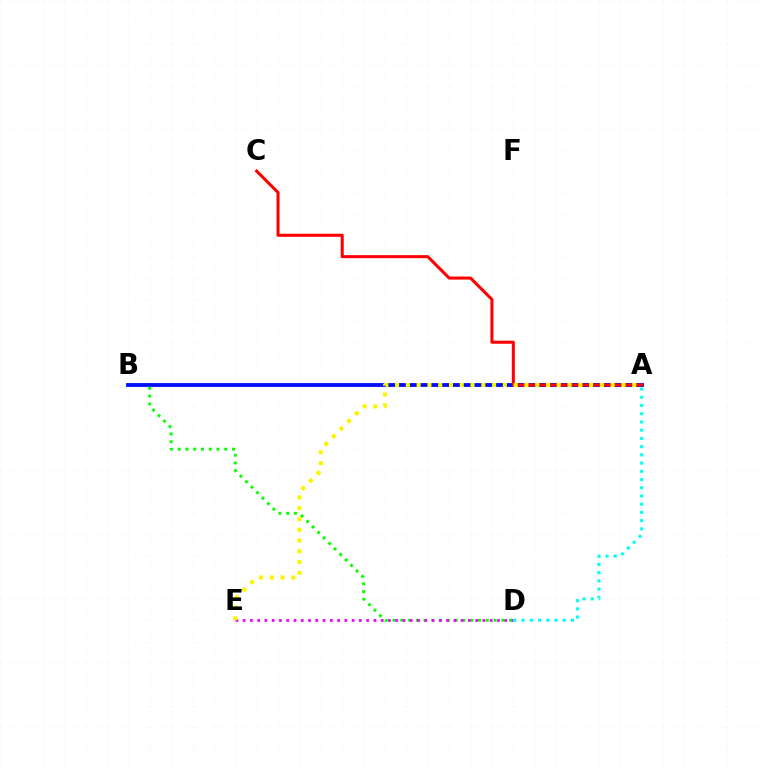{('B', 'D'): [{'color': '#08ff00', 'line_style': 'dotted', 'thickness': 2.11}], ('A', 'B'): [{'color': '#0010ff', 'line_style': 'solid', 'thickness': 2.76}], ('A', 'C'): [{'color': '#ff0000', 'line_style': 'solid', 'thickness': 2.19}], ('D', 'E'): [{'color': '#ee00ff', 'line_style': 'dotted', 'thickness': 1.97}], ('A', 'D'): [{'color': '#00fff6', 'line_style': 'dotted', 'thickness': 2.23}], ('A', 'E'): [{'color': '#fcf500', 'line_style': 'dotted', 'thickness': 2.93}]}